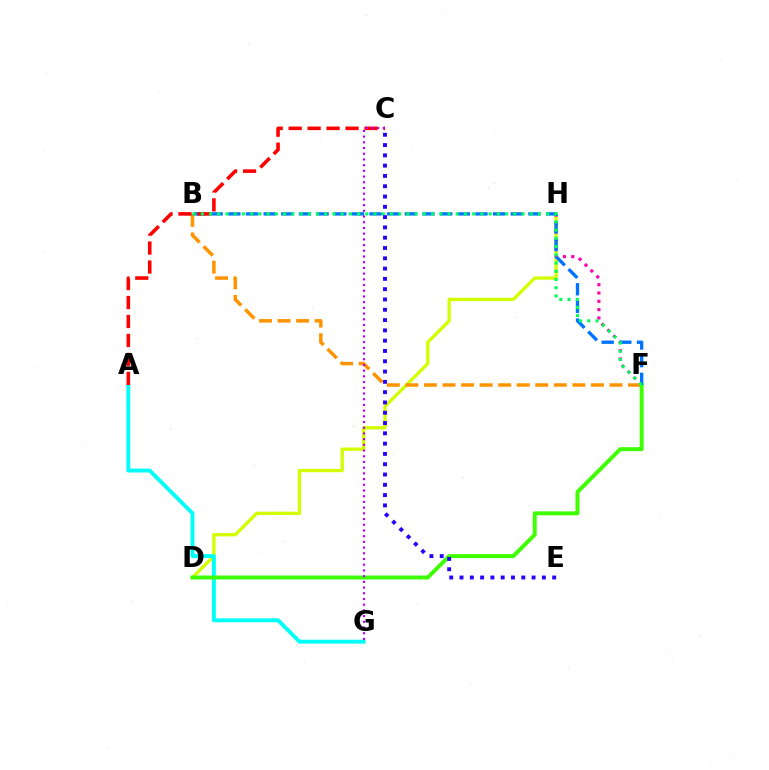{('D', 'H'): [{'color': '#d1ff00', 'line_style': 'solid', 'thickness': 2.38}], ('F', 'H'): [{'color': '#ff00ac', 'line_style': 'dotted', 'thickness': 2.26}], ('A', 'G'): [{'color': '#00fff6', 'line_style': 'solid', 'thickness': 2.81}], ('B', 'F'): [{'color': '#ff9400', 'line_style': 'dashed', 'thickness': 2.52}, {'color': '#0074ff', 'line_style': 'dashed', 'thickness': 2.4}, {'color': '#00ff5c', 'line_style': 'dotted', 'thickness': 2.23}], ('D', 'F'): [{'color': '#3dff00', 'line_style': 'solid', 'thickness': 2.84}], ('A', 'C'): [{'color': '#ff0000', 'line_style': 'dashed', 'thickness': 2.58}], ('C', 'G'): [{'color': '#b900ff', 'line_style': 'dotted', 'thickness': 1.55}], ('C', 'E'): [{'color': '#2500ff', 'line_style': 'dotted', 'thickness': 2.8}]}